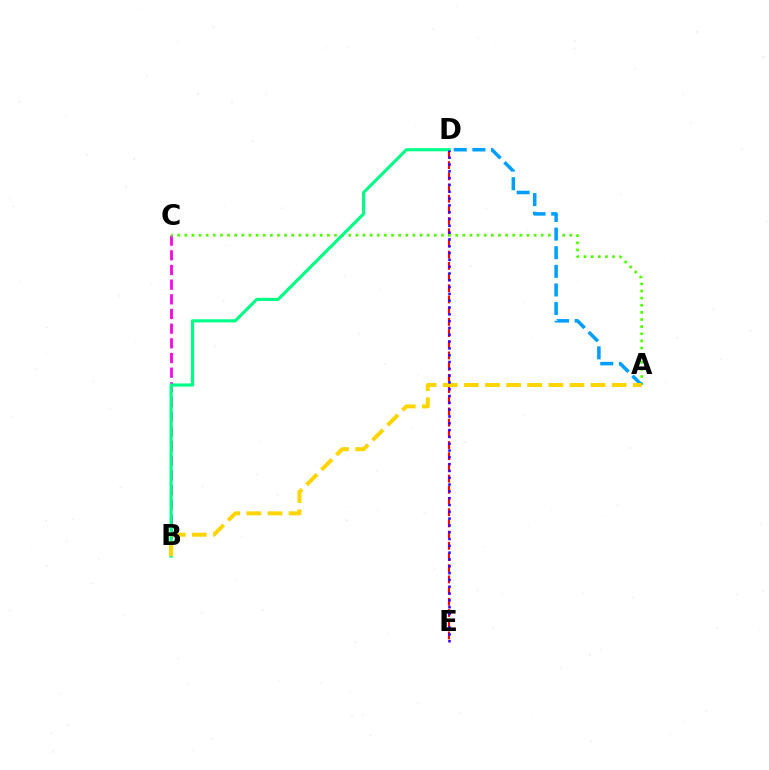{('D', 'E'): [{'color': '#ff0000', 'line_style': 'dashed', 'thickness': 1.52}, {'color': '#3700ff', 'line_style': 'dotted', 'thickness': 1.85}], ('B', 'C'): [{'color': '#ff00ed', 'line_style': 'dashed', 'thickness': 1.99}], ('A', 'C'): [{'color': '#4fff00', 'line_style': 'dotted', 'thickness': 1.94}], ('A', 'D'): [{'color': '#009eff', 'line_style': 'dashed', 'thickness': 2.53}], ('B', 'D'): [{'color': '#00ff86', 'line_style': 'solid', 'thickness': 2.27}], ('A', 'B'): [{'color': '#ffd500', 'line_style': 'dashed', 'thickness': 2.87}]}